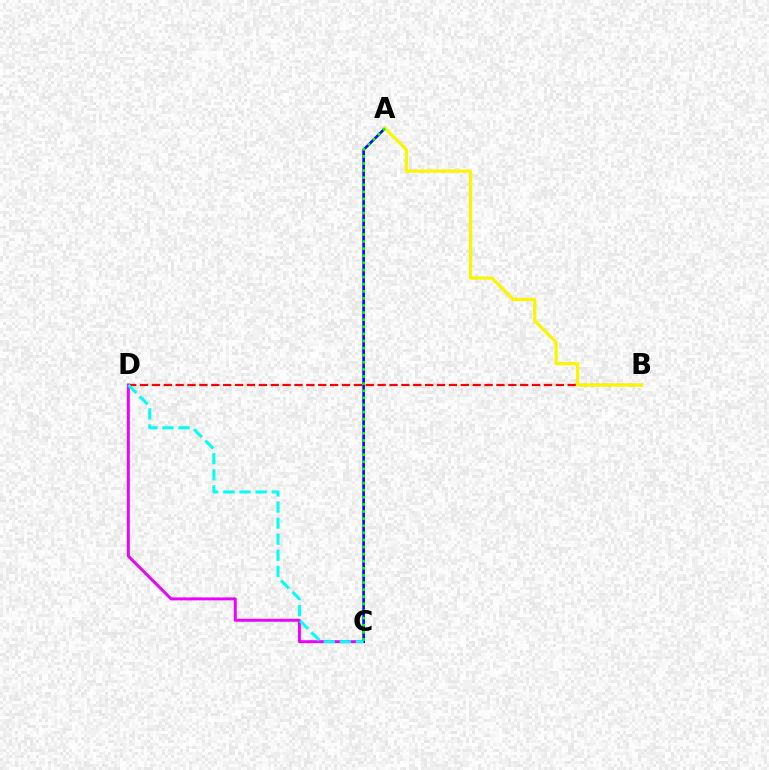{('B', 'D'): [{'color': '#ff0000', 'line_style': 'dashed', 'thickness': 1.61}], ('C', 'D'): [{'color': '#ee00ff', 'line_style': 'solid', 'thickness': 2.12}, {'color': '#00fff6', 'line_style': 'dashed', 'thickness': 2.18}], ('A', 'C'): [{'color': '#0010ff', 'line_style': 'solid', 'thickness': 1.93}, {'color': '#08ff00', 'line_style': 'dotted', 'thickness': 1.93}], ('A', 'B'): [{'color': '#fcf500', 'line_style': 'solid', 'thickness': 2.33}]}